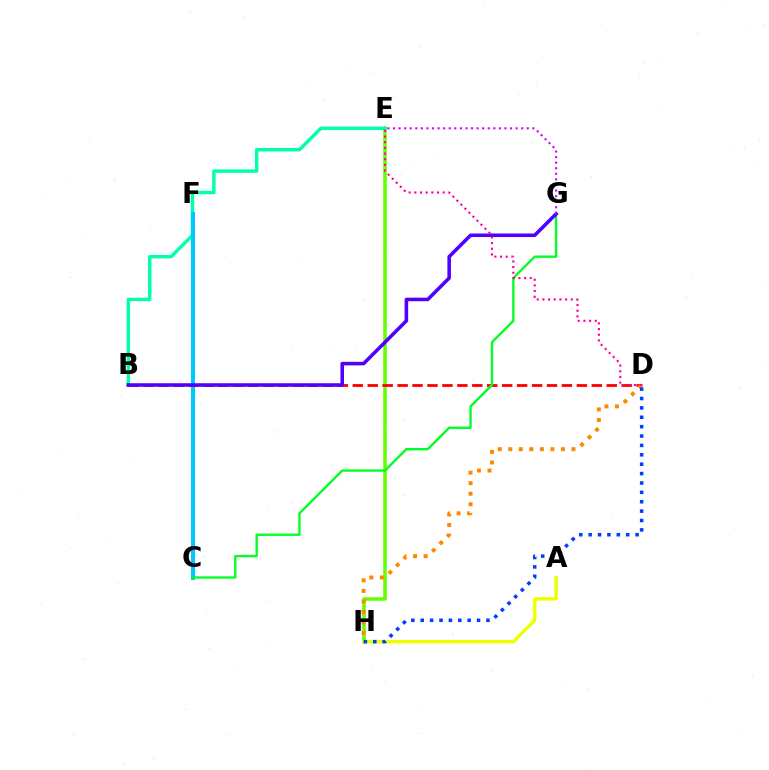{('E', 'H'): [{'color': '#66ff00', 'line_style': 'solid', 'thickness': 2.57}], ('B', 'E'): [{'color': '#00ffaf', 'line_style': 'solid', 'thickness': 2.46}], ('C', 'F'): [{'color': '#00c7ff', 'line_style': 'solid', 'thickness': 2.92}], ('B', 'D'): [{'color': '#ff0000', 'line_style': 'dashed', 'thickness': 2.03}], ('A', 'H'): [{'color': '#eeff00', 'line_style': 'solid', 'thickness': 2.46}], ('C', 'G'): [{'color': '#00ff27', 'line_style': 'solid', 'thickness': 1.7}], ('D', 'H'): [{'color': '#ff8800', 'line_style': 'dotted', 'thickness': 2.86}, {'color': '#003fff', 'line_style': 'dotted', 'thickness': 2.55}], ('B', 'G'): [{'color': '#4f00ff', 'line_style': 'solid', 'thickness': 2.55}], ('E', 'G'): [{'color': '#d600ff', 'line_style': 'dotted', 'thickness': 1.51}], ('D', 'E'): [{'color': '#ff00a0', 'line_style': 'dotted', 'thickness': 1.54}]}